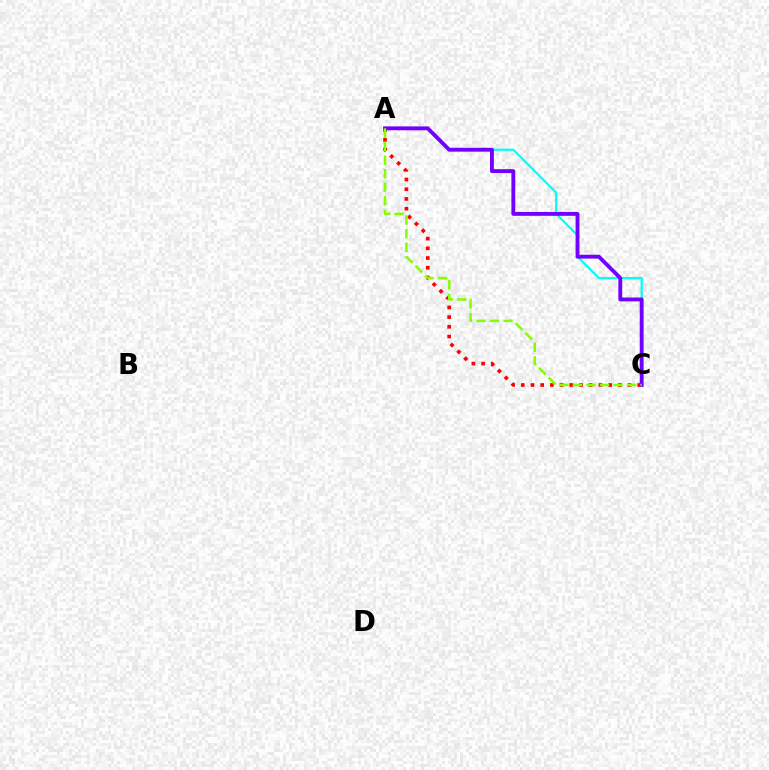{('A', 'C'): [{'color': '#00fff6', 'line_style': 'solid', 'thickness': 1.59}, {'color': '#ff0000', 'line_style': 'dotted', 'thickness': 2.64}, {'color': '#7200ff', 'line_style': 'solid', 'thickness': 2.78}, {'color': '#84ff00', 'line_style': 'dashed', 'thickness': 1.84}]}